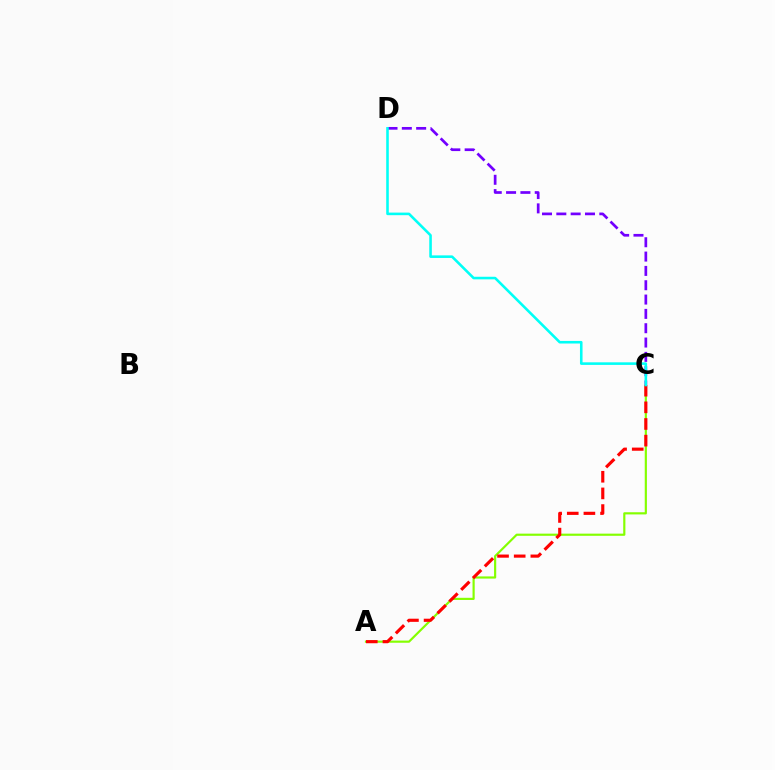{('C', 'D'): [{'color': '#7200ff', 'line_style': 'dashed', 'thickness': 1.95}, {'color': '#00fff6', 'line_style': 'solid', 'thickness': 1.86}], ('A', 'C'): [{'color': '#84ff00', 'line_style': 'solid', 'thickness': 1.56}, {'color': '#ff0000', 'line_style': 'dashed', 'thickness': 2.26}]}